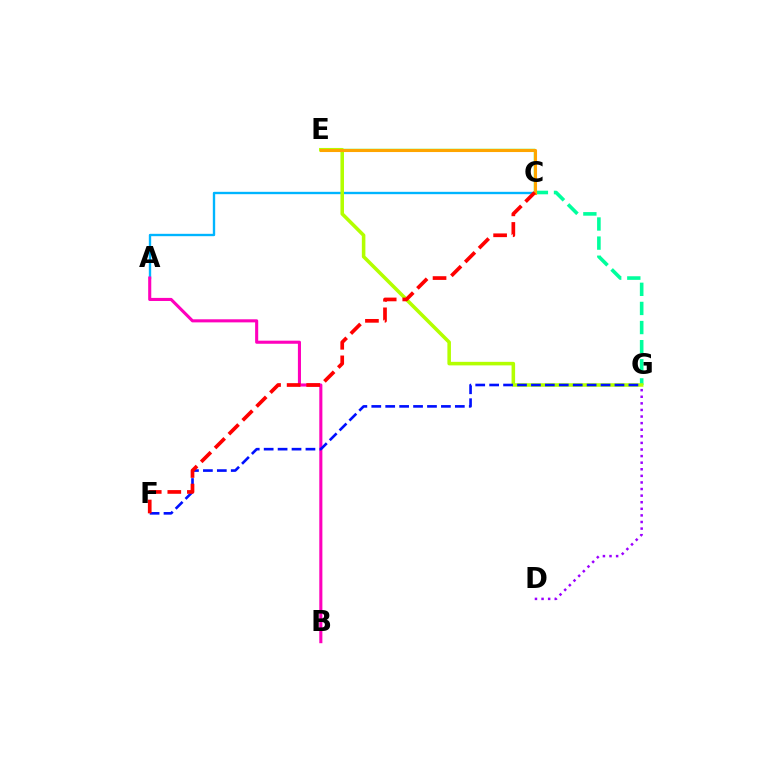{('C', 'E'): [{'color': '#08ff00', 'line_style': 'solid', 'thickness': 1.68}, {'color': '#ffa500', 'line_style': 'solid', 'thickness': 2.22}], ('C', 'G'): [{'color': '#00ff9d', 'line_style': 'dashed', 'thickness': 2.6}], ('A', 'C'): [{'color': '#00b5ff', 'line_style': 'solid', 'thickness': 1.7}], ('E', 'G'): [{'color': '#b3ff00', 'line_style': 'solid', 'thickness': 2.55}], ('A', 'B'): [{'color': '#ff00bd', 'line_style': 'solid', 'thickness': 2.22}], ('D', 'G'): [{'color': '#9b00ff', 'line_style': 'dotted', 'thickness': 1.79}], ('F', 'G'): [{'color': '#0010ff', 'line_style': 'dashed', 'thickness': 1.89}], ('C', 'F'): [{'color': '#ff0000', 'line_style': 'dashed', 'thickness': 2.66}]}